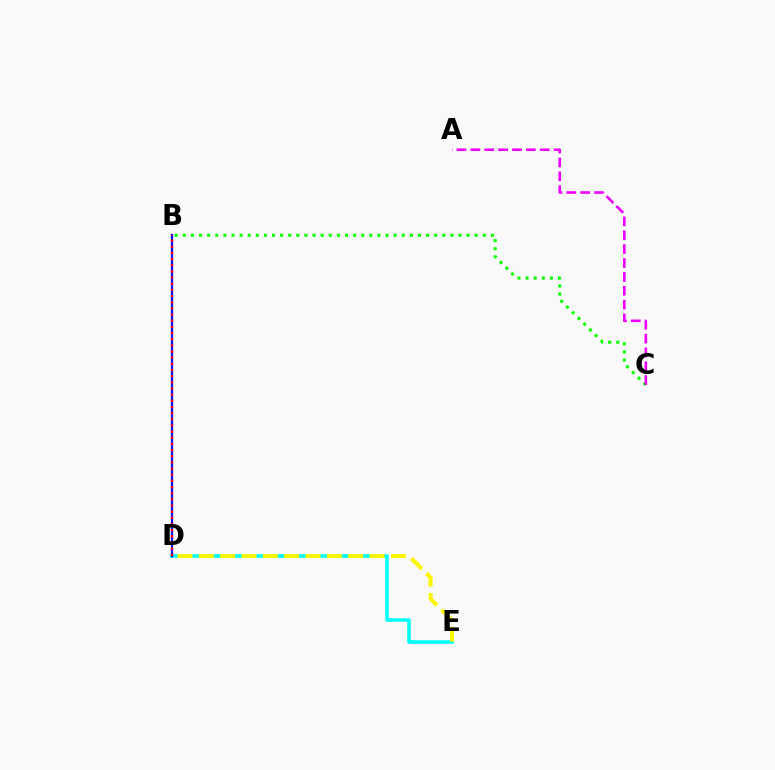{('D', 'E'): [{'color': '#00fff6', 'line_style': 'solid', 'thickness': 2.57}, {'color': '#fcf500', 'line_style': 'dashed', 'thickness': 2.9}], ('B', 'C'): [{'color': '#08ff00', 'line_style': 'dotted', 'thickness': 2.2}], ('A', 'C'): [{'color': '#ee00ff', 'line_style': 'dashed', 'thickness': 1.88}], ('B', 'D'): [{'color': '#0010ff', 'line_style': 'solid', 'thickness': 1.63}, {'color': '#ff0000', 'line_style': 'dotted', 'thickness': 1.67}]}